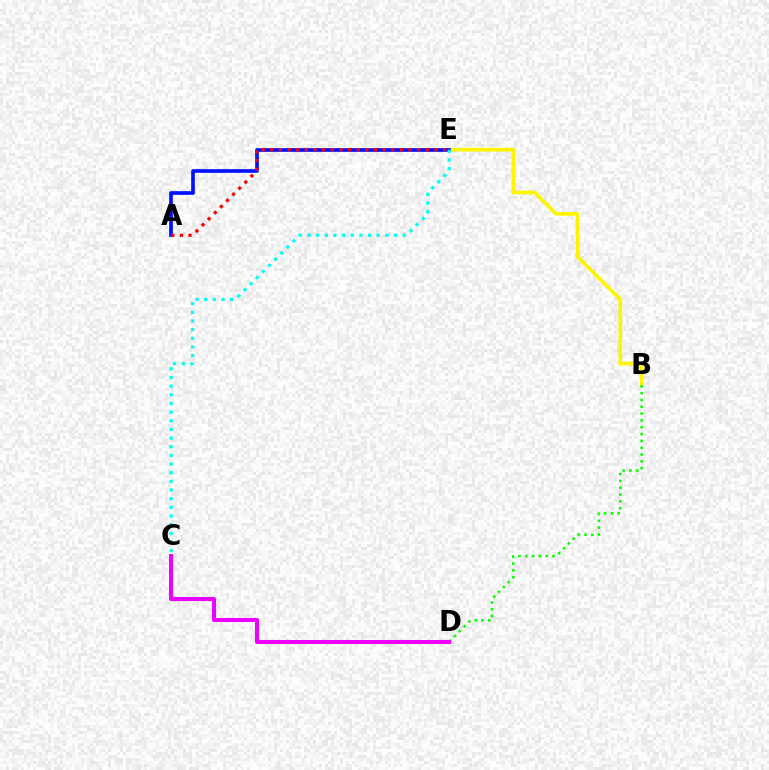{('B', 'E'): [{'color': '#fcf500', 'line_style': 'solid', 'thickness': 2.61}], ('A', 'E'): [{'color': '#0010ff', 'line_style': 'solid', 'thickness': 2.64}, {'color': '#ff0000', 'line_style': 'dotted', 'thickness': 2.35}], ('B', 'D'): [{'color': '#08ff00', 'line_style': 'dotted', 'thickness': 1.85}], ('C', 'E'): [{'color': '#00fff6', 'line_style': 'dotted', 'thickness': 2.35}], ('C', 'D'): [{'color': '#ee00ff', 'line_style': 'solid', 'thickness': 2.92}]}